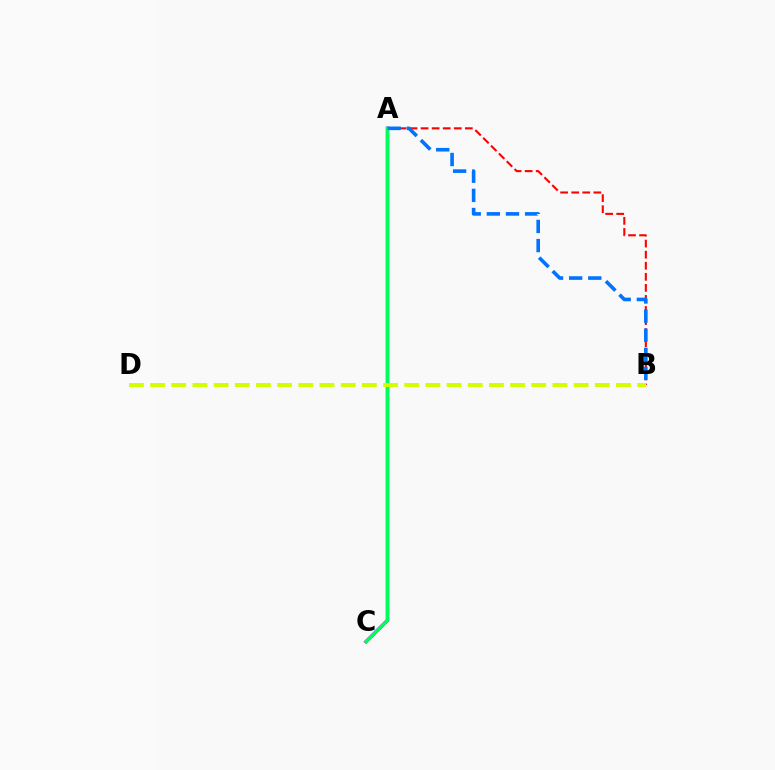{('A', 'C'): [{'color': '#b900ff', 'line_style': 'solid', 'thickness': 2.46}, {'color': '#00ff5c', 'line_style': 'solid', 'thickness': 2.3}], ('A', 'B'): [{'color': '#ff0000', 'line_style': 'dashed', 'thickness': 1.5}, {'color': '#0074ff', 'line_style': 'dashed', 'thickness': 2.6}], ('B', 'D'): [{'color': '#d1ff00', 'line_style': 'dashed', 'thickness': 2.88}]}